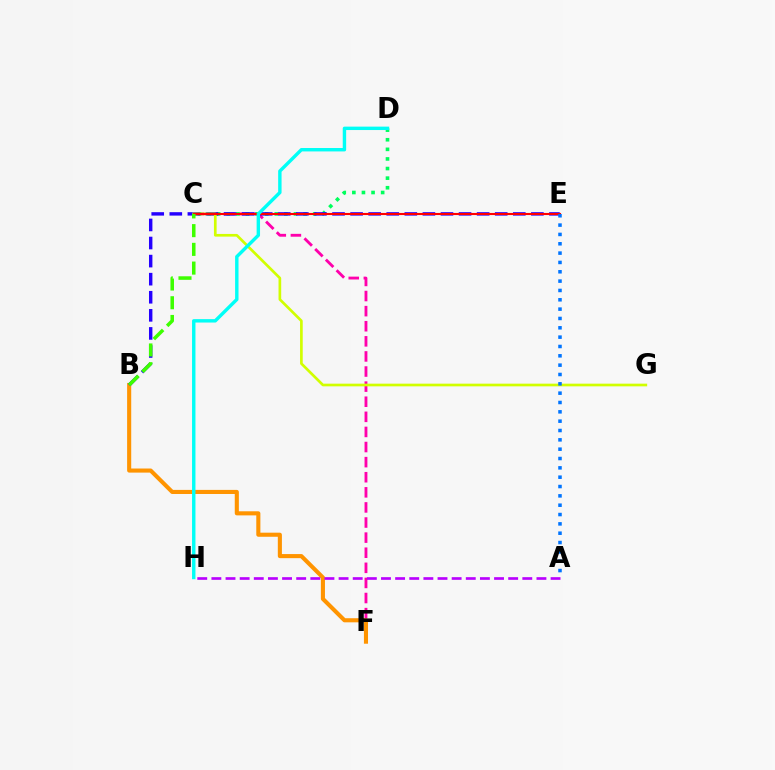{('C', 'F'): [{'color': '#ff00ac', 'line_style': 'dashed', 'thickness': 2.05}], ('B', 'F'): [{'color': '#ff9400', 'line_style': 'solid', 'thickness': 2.95}], ('A', 'H'): [{'color': '#b900ff', 'line_style': 'dashed', 'thickness': 1.92}], ('C', 'D'): [{'color': '#00ff5c', 'line_style': 'dotted', 'thickness': 2.61}], ('B', 'E'): [{'color': '#2500ff', 'line_style': 'dashed', 'thickness': 2.46}], ('C', 'G'): [{'color': '#d1ff00', 'line_style': 'solid', 'thickness': 1.93}], ('C', 'E'): [{'color': '#ff0000', 'line_style': 'solid', 'thickness': 1.51}], ('B', 'C'): [{'color': '#3dff00', 'line_style': 'dashed', 'thickness': 2.54}], ('D', 'H'): [{'color': '#00fff6', 'line_style': 'solid', 'thickness': 2.46}], ('A', 'E'): [{'color': '#0074ff', 'line_style': 'dotted', 'thickness': 2.54}]}